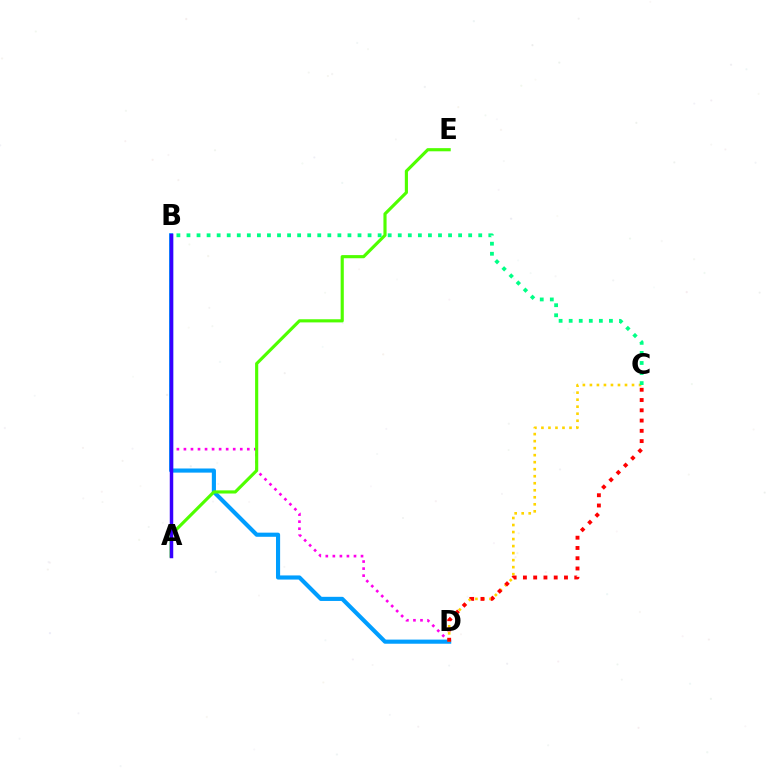{('B', 'D'): [{'color': '#ff00ed', 'line_style': 'dotted', 'thickness': 1.91}, {'color': '#009eff', 'line_style': 'solid', 'thickness': 2.97}], ('C', 'D'): [{'color': '#ffd500', 'line_style': 'dotted', 'thickness': 1.91}, {'color': '#ff0000', 'line_style': 'dotted', 'thickness': 2.79}], ('A', 'E'): [{'color': '#4fff00', 'line_style': 'solid', 'thickness': 2.27}], ('A', 'B'): [{'color': '#3700ff', 'line_style': 'solid', 'thickness': 2.51}], ('B', 'C'): [{'color': '#00ff86', 'line_style': 'dotted', 'thickness': 2.73}]}